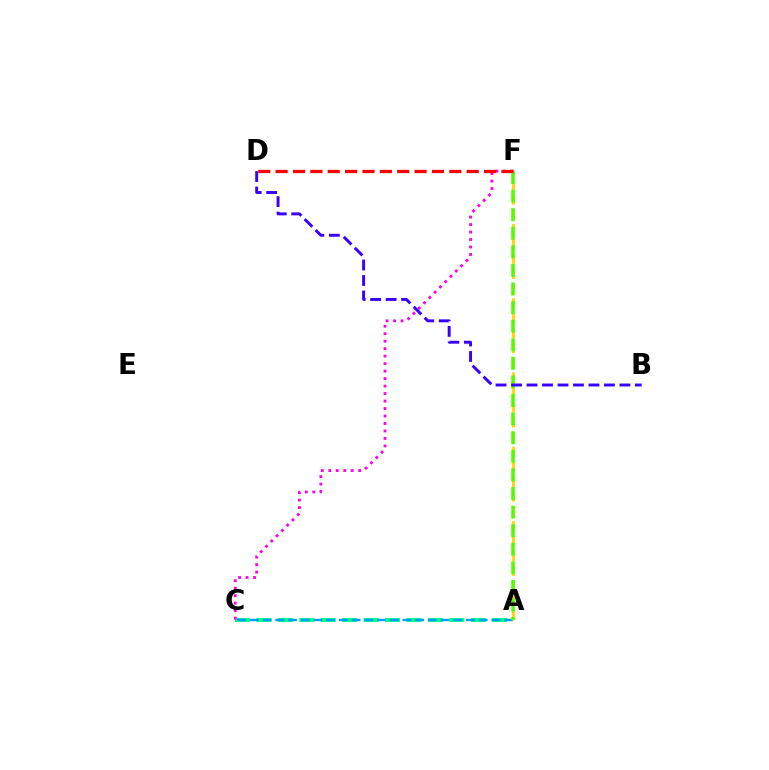{('A', 'C'): [{'color': '#00ff86', 'line_style': 'dashed', 'thickness': 2.91}, {'color': '#009eff', 'line_style': 'dashed', 'thickness': 1.73}], ('C', 'F'): [{'color': '#ff00ed', 'line_style': 'dotted', 'thickness': 2.03}], ('A', 'F'): [{'color': '#ffd500', 'line_style': 'dashed', 'thickness': 2.02}, {'color': '#4fff00', 'line_style': 'dashed', 'thickness': 2.53}], ('D', 'F'): [{'color': '#ff0000', 'line_style': 'dashed', 'thickness': 2.36}], ('B', 'D'): [{'color': '#3700ff', 'line_style': 'dashed', 'thickness': 2.1}]}